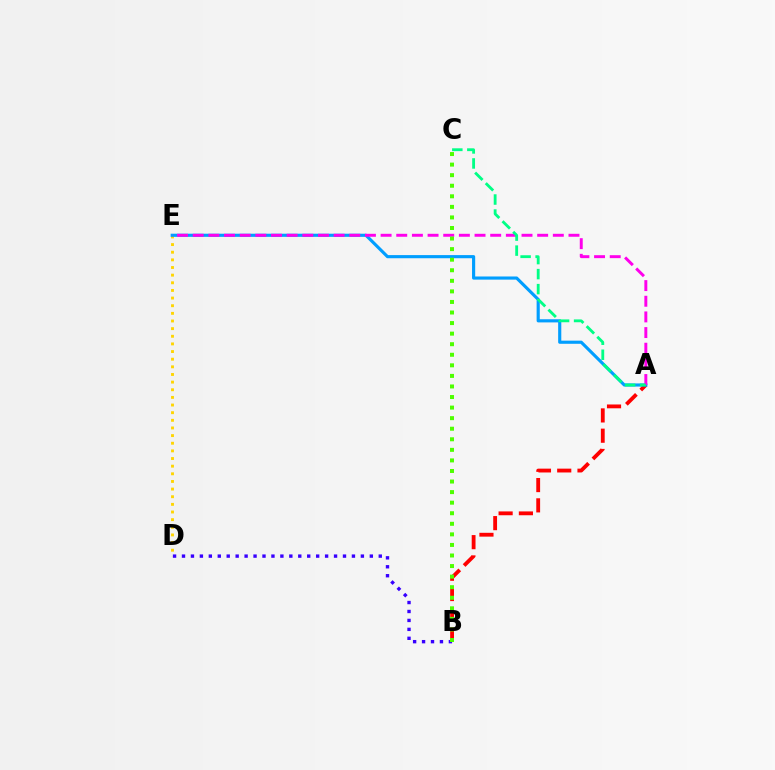{('D', 'E'): [{'color': '#ffd500', 'line_style': 'dotted', 'thickness': 2.08}], ('A', 'B'): [{'color': '#ff0000', 'line_style': 'dashed', 'thickness': 2.75}], ('A', 'E'): [{'color': '#009eff', 'line_style': 'solid', 'thickness': 2.26}, {'color': '#ff00ed', 'line_style': 'dashed', 'thickness': 2.13}], ('B', 'D'): [{'color': '#3700ff', 'line_style': 'dotted', 'thickness': 2.43}], ('A', 'C'): [{'color': '#00ff86', 'line_style': 'dashed', 'thickness': 2.04}], ('B', 'C'): [{'color': '#4fff00', 'line_style': 'dotted', 'thickness': 2.87}]}